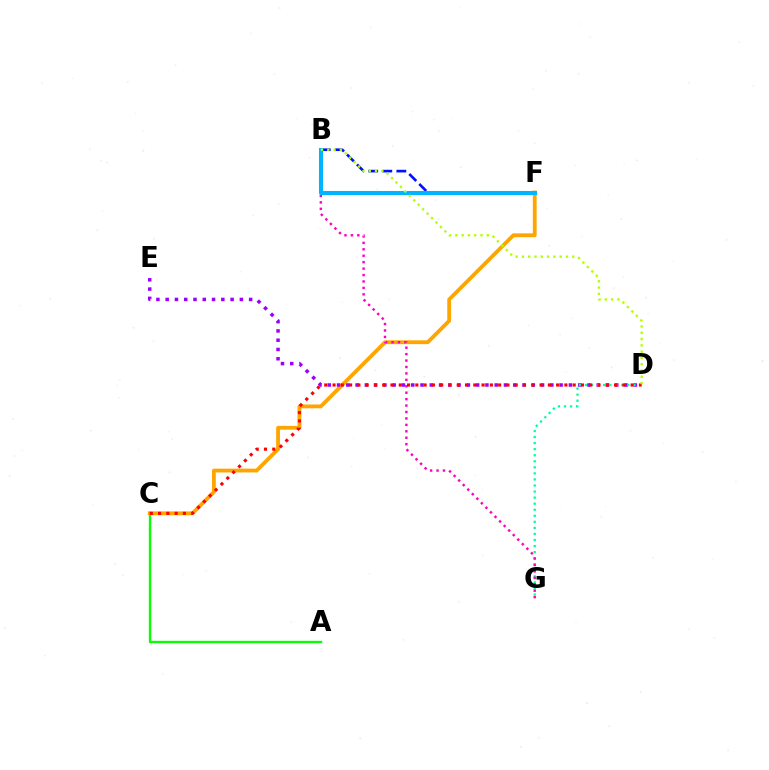{('A', 'C'): [{'color': '#08ff00', 'line_style': 'solid', 'thickness': 1.7}], ('B', 'F'): [{'color': '#0010ff', 'line_style': 'dashed', 'thickness': 1.91}, {'color': '#00b5ff', 'line_style': 'solid', 'thickness': 2.93}], ('C', 'F'): [{'color': '#ffa500', 'line_style': 'solid', 'thickness': 2.75}], ('D', 'E'): [{'color': '#9b00ff', 'line_style': 'dotted', 'thickness': 2.52}], ('D', 'G'): [{'color': '#00ff9d', 'line_style': 'dotted', 'thickness': 1.65}], ('B', 'G'): [{'color': '#ff00bd', 'line_style': 'dotted', 'thickness': 1.75}], ('C', 'D'): [{'color': '#ff0000', 'line_style': 'dotted', 'thickness': 2.25}], ('B', 'D'): [{'color': '#b3ff00', 'line_style': 'dotted', 'thickness': 1.71}]}